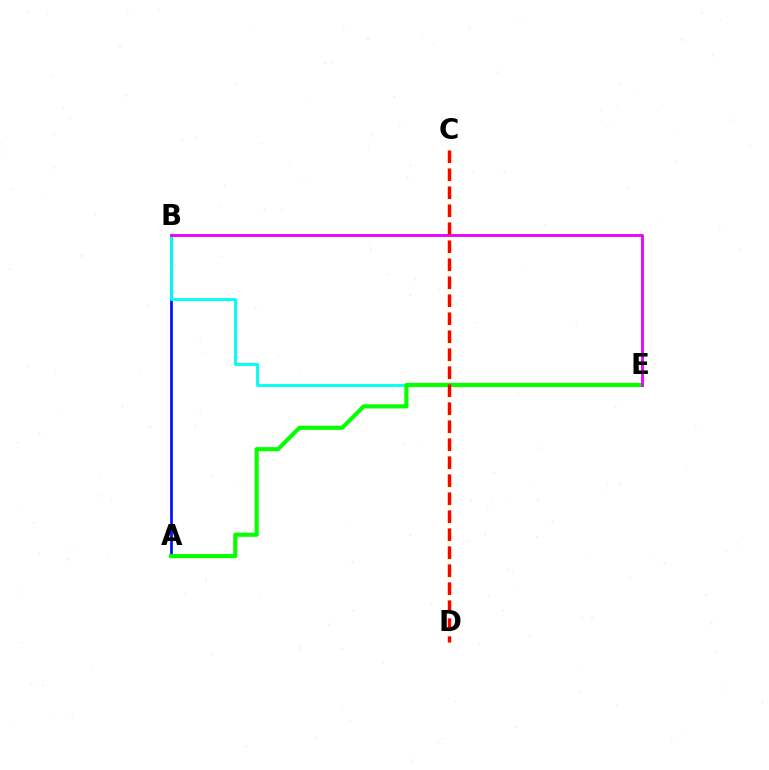{('C', 'D'): [{'color': '#fcf500', 'line_style': 'dashed', 'thickness': 2.45}, {'color': '#ff0000', 'line_style': 'dashed', 'thickness': 2.44}], ('A', 'B'): [{'color': '#0010ff', 'line_style': 'solid', 'thickness': 1.95}], ('B', 'E'): [{'color': '#00fff6', 'line_style': 'solid', 'thickness': 2.07}, {'color': '#ee00ff', 'line_style': 'solid', 'thickness': 2.05}], ('A', 'E'): [{'color': '#08ff00', 'line_style': 'solid', 'thickness': 2.98}]}